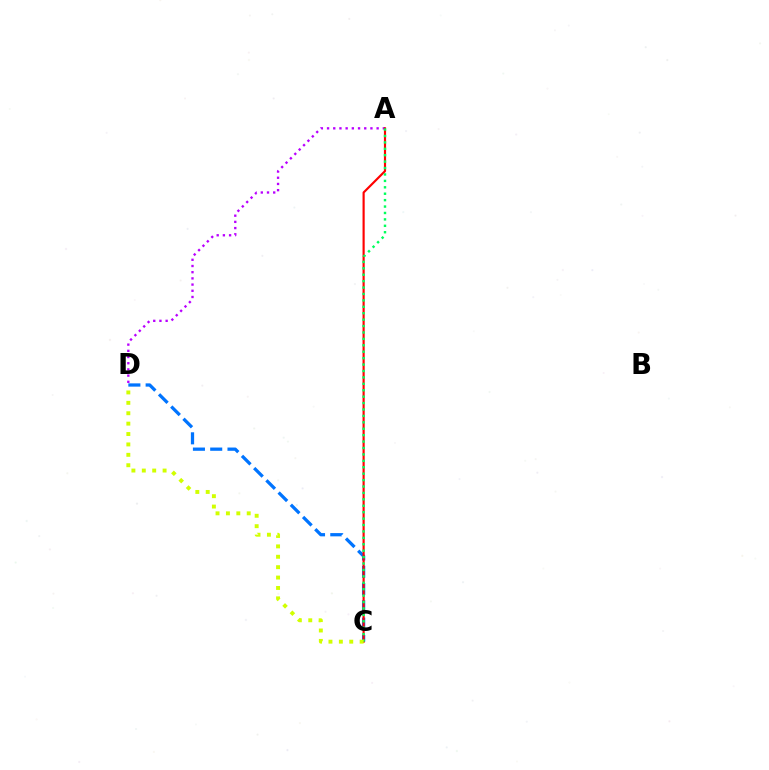{('A', 'D'): [{'color': '#b900ff', 'line_style': 'dotted', 'thickness': 1.68}], ('C', 'D'): [{'color': '#0074ff', 'line_style': 'dashed', 'thickness': 2.35}, {'color': '#d1ff00', 'line_style': 'dotted', 'thickness': 2.82}], ('A', 'C'): [{'color': '#ff0000', 'line_style': 'solid', 'thickness': 1.56}, {'color': '#00ff5c', 'line_style': 'dotted', 'thickness': 1.74}]}